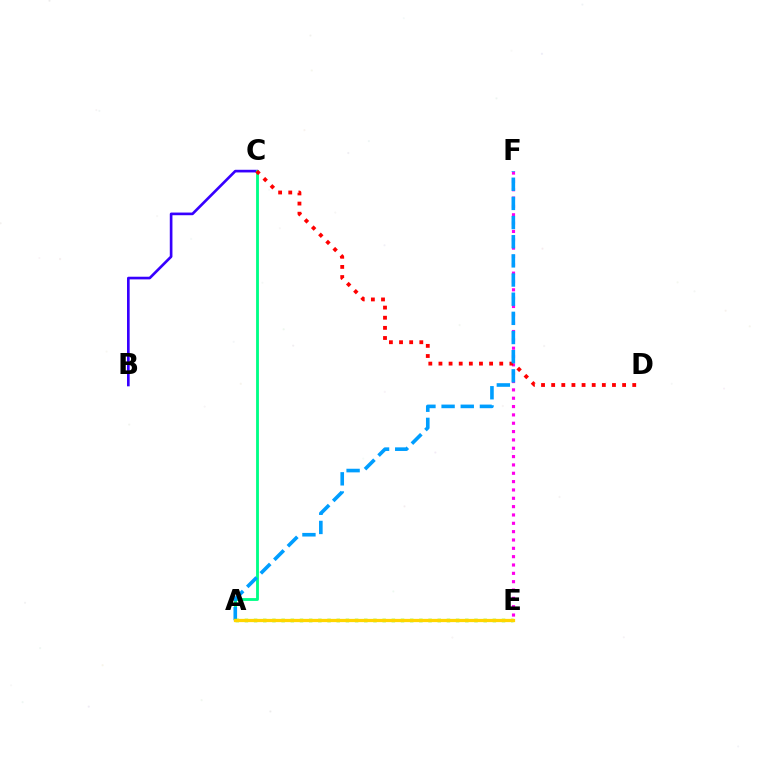{('E', 'F'): [{'color': '#ff00ed', 'line_style': 'dotted', 'thickness': 2.27}], ('B', 'C'): [{'color': '#3700ff', 'line_style': 'solid', 'thickness': 1.91}], ('A', 'C'): [{'color': '#00ff86', 'line_style': 'solid', 'thickness': 2.04}], ('C', 'D'): [{'color': '#ff0000', 'line_style': 'dotted', 'thickness': 2.75}], ('A', 'F'): [{'color': '#009eff', 'line_style': 'dashed', 'thickness': 2.6}], ('A', 'E'): [{'color': '#4fff00', 'line_style': 'dotted', 'thickness': 2.49}, {'color': '#ffd500', 'line_style': 'solid', 'thickness': 2.33}]}